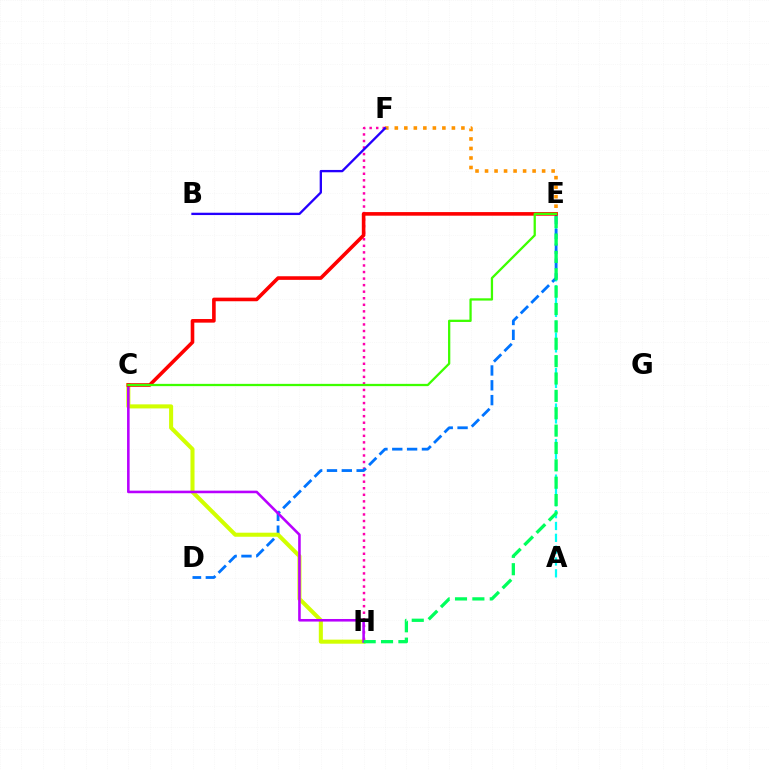{('A', 'E'): [{'color': '#00fff6', 'line_style': 'dashed', 'thickness': 1.61}], ('F', 'H'): [{'color': '#ff00ac', 'line_style': 'dotted', 'thickness': 1.78}], ('D', 'E'): [{'color': '#0074ff', 'line_style': 'dashed', 'thickness': 2.01}], ('C', 'H'): [{'color': '#d1ff00', 'line_style': 'solid', 'thickness': 2.92}, {'color': '#b900ff', 'line_style': 'solid', 'thickness': 1.85}], ('E', 'F'): [{'color': '#ff9400', 'line_style': 'dotted', 'thickness': 2.59}], ('C', 'E'): [{'color': '#ff0000', 'line_style': 'solid', 'thickness': 2.6}, {'color': '#3dff00', 'line_style': 'solid', 'thickness': 1.64}], ('E', 'H'): [{'color': '#00ff5c', 'line_style': 'dashed', 'thickness': 2.36}], ('B', 'F'): [{'color': '#2500ff', 'line_style': 'solid', 'thickness': 1.67}]}